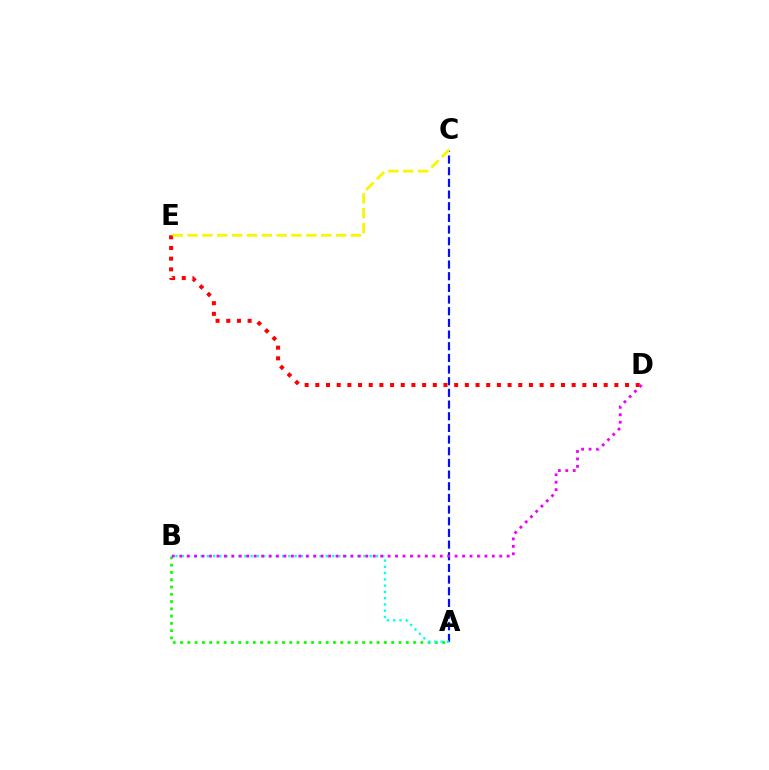{('A', 'B'): [{'color': '#08ff00', 'line_style': 'dotted', 'thickness': 1.98}, {'color': '#00fff6', 'line_style': 'dotted', 'thickness': 1.7}], ('A', 'C'): [{'color': '#0010ff', 'line_style': 'dashed', 'thickness': 1.59}], ('D', 'E'): [{'color': '#ff0000', 'line_style': 'dotted', 'thickness': 2.9}], ('C', 'E'): [{'color': '#fcf500', 'line_style': 'dashed', 'thickness': 2.02}], ('B', 'D'): [{'color': '#ee00ff', 'line_style': 'dotted', 'thickness': 2.02}]}